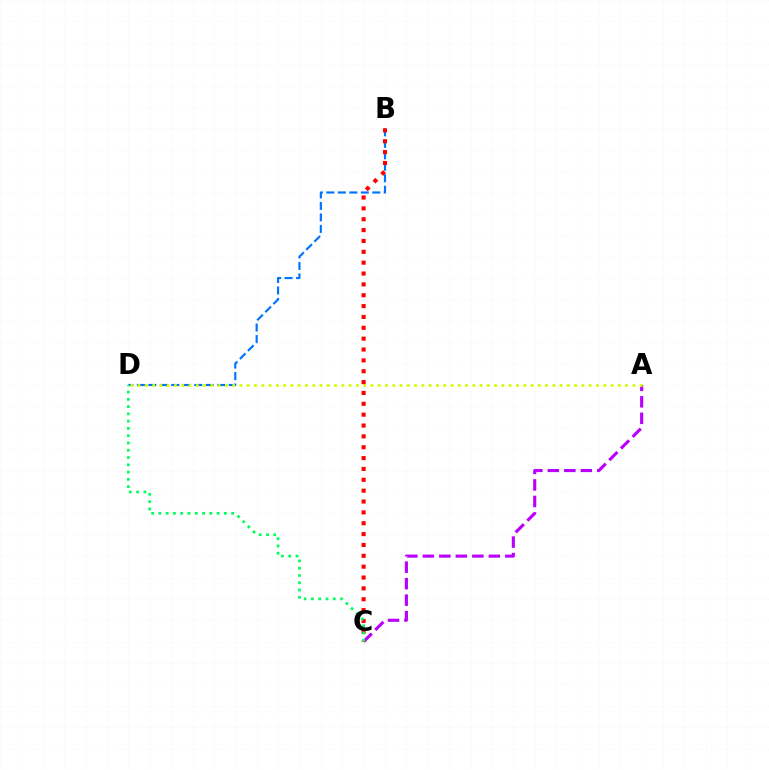{('A', 'C'): [{'color': '#b900ff', 'line_style': 'dashed', 'thickness': 2.24}], ('B', 'D'): [{'color': '#0074ff', 'line_style': 'dashed', 'thickness': 1.56}], ('A', 'D'): [{'color': '#d1ff00', 'line_style': 'dotted', 'thickness': 1.98}], ('B', 'C'): [{'color': '#ff0000', 'line_style': 'dotted', 'thickness': 2.95}], ('C', 'D'): [{'color': '#00ff5c', 'line_style': 'dotted', 'thickness': 1.98}]}